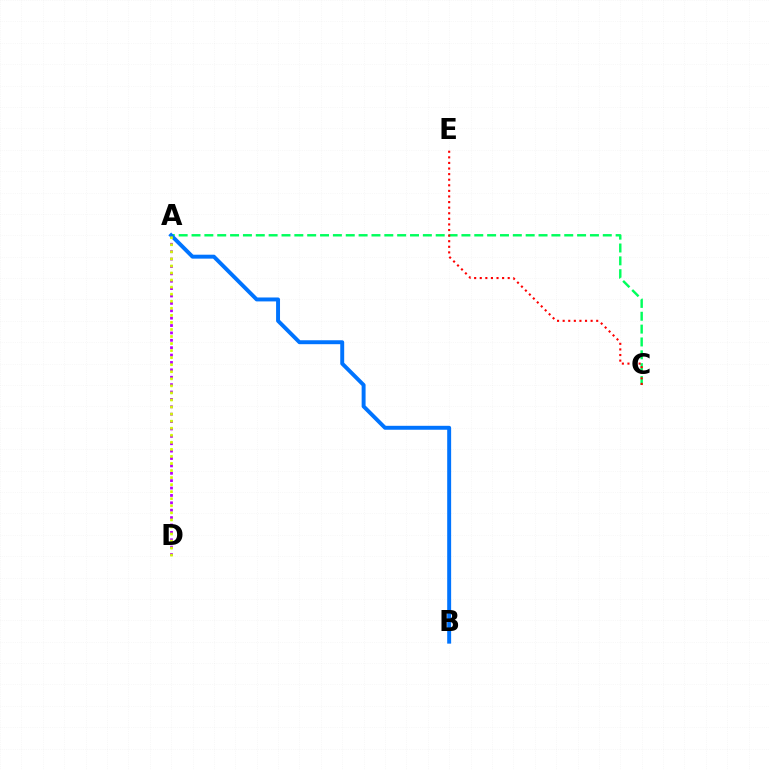{('A', 'C'): [{'color': '#00ff5c', 'line_style': 'dashed', 'thickness': 1.75}], ('A', 'D'): [{'color': '#b900ff', 'line_style': 'dotted', 'thickness': 2.01}, {'color': '#d1ff00', 'line_style': 'dotted', 'thickness': 1.92}], ('C', 'E'): [{'color': '#ff0000', 'line_style': 'dotted', 'thickness': 1.52}], ('A', 'B'): [{'color': '#0074ff', 'line_style': 'solid', 'thickness': 2.83}]}